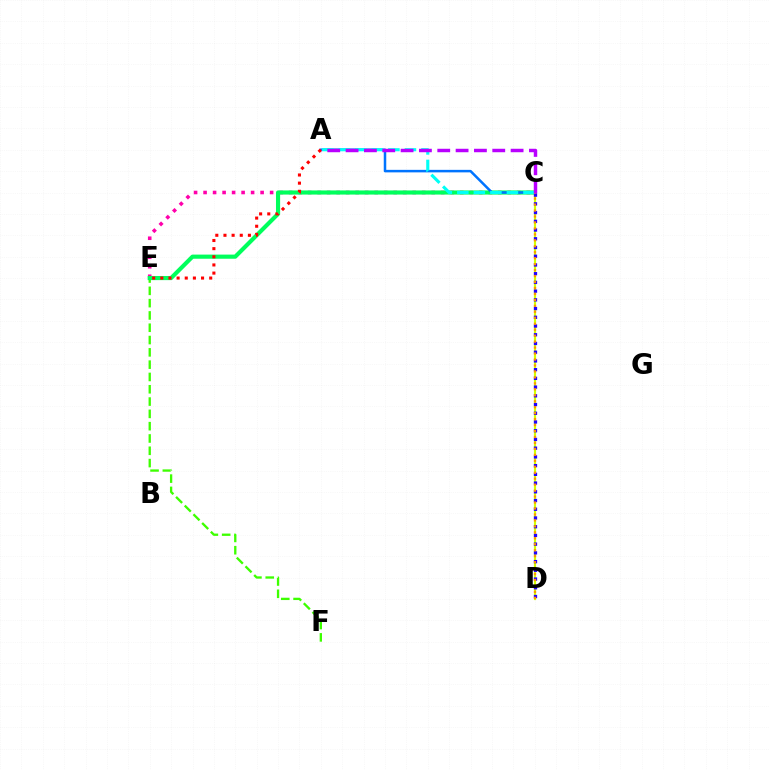{('E', 'F'): [{'color': '#3dff00', 'line_style': 'dashed', 'thickness': 1.67}], ('C', 'D'): [{'color': '#d1ff00', 'line_style': 'solid', 'thickness': 1.56}, {'color': '#2500ff', 'line_style': 'dotted', 'thickness': 2.37}, {'color': '#ff9400', 'line_style': 'dotted', 'thickness': 1.62}], ('C', 'E'): [{'color': '#ff00ac', 'line_style': 'dotted', 'thickness': 2.58}, {'color': '#00ff5c', 'line_style': 'solid', 'thickness': 2.98}], ('A', 'C'): [{'color': '#0074ff', 'line_style': 'solid', 'thickness': 1.81}, {'color': '#00fff6', 'line_style': 'dashed', 'thickness': 2.25}, {'color': '#b900ff', 'line_style': 'dashed', 'thickness': 2.49}], ('A', 'E'): [{'color': '#ff0000', 'line_style': 'dotted', 'thickness': 2.21}]}